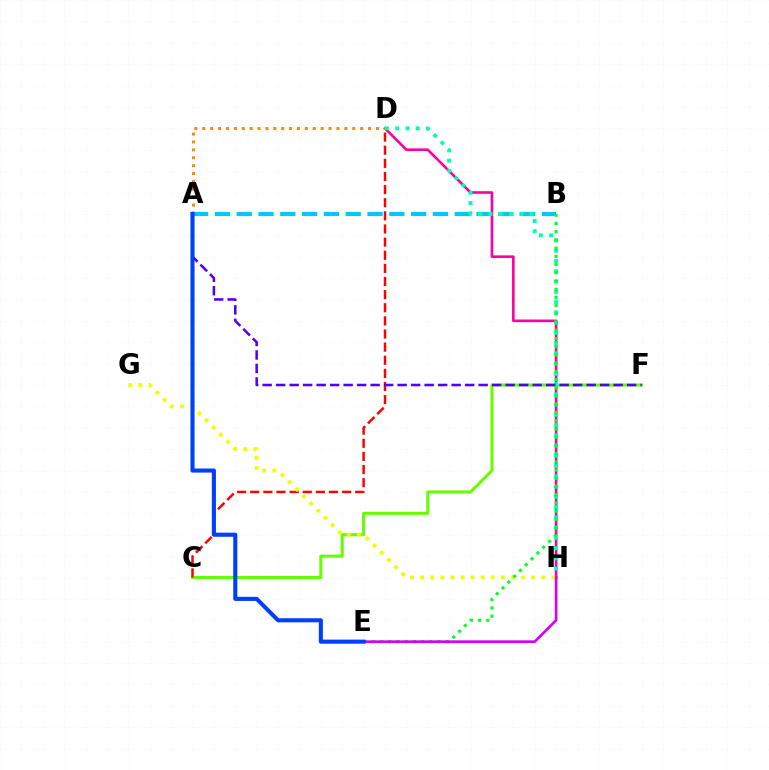{('D', 'H'): [{'color': '#ff00a0', 'line_style': 'solid', 'thickness': 1.88}, {'color': '#00ffaf', 'line_style': 'dotted', 'thickness': 2.79}], ('A', 'D'): [{'color': '#ff8800', 'line_style': 'dotted', 'thickness': 2.15}], ('C', 'F'): [{'color': '#66ff00', 'line_style': 'solid', 'thickness': 2.2}], ('C', 'D'): [{'color': '#ff0000', 'line_style': 'dashed', 'thickness': 1.78}], ('A', 'B'): [{'color': '#00c7ff', 'line_style': 'dashed', 'thickness': 2.96}], ('G', 'H'): [{'color': '#eeff00', 'line_style': 'dotted', 'thickness': 2.75}], ('A', 'F'): [{'color': '#4f00ff', 'line_style': 'dashed', 'thickness': 1.83}], ('B', 'E'): [{'color': '#00ff27', 'line_style': 'dotted', 'thickness': 2.23}], ('E', 'H'): [{'color': '#d600ff', 'line_style': 'solid', 'thickness': 1.92}], ('A', 'E'): [{'color': '#003fff', 'line_style': 'solid', 'thickness': 2.94}]}